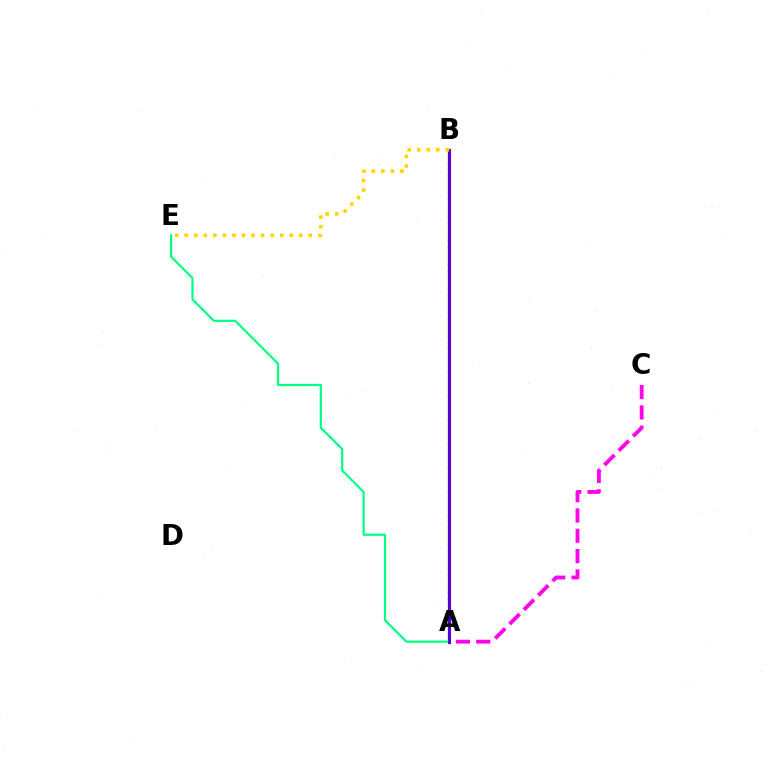{('A', 'B'): [{'color': '#4fff00', 'line_style': 'solid', 'thickness': 1.6}, {'color': '#009eff', 'line_style': 'dotted', 'thickness': 1.62}, {'color': '#ff0000', 'line_style': 'solid', 'thickness': 2.27}, {'color': '#3700ff', 'line_style': 'solid', 'thickness': 1.83}], ('A', 'C'): [{'color': '#ff00ed', 'line_style': 'dashed', 'thickness': 2.76}], ('A', 'E'): [{'color': '#00ff86', 'line_style': 'solid', 'thickness': 1.58}], ('B', 'E'): [{'color': '#ffd500', 'line_style': 'dotted', 'thickness': 2.59}]}